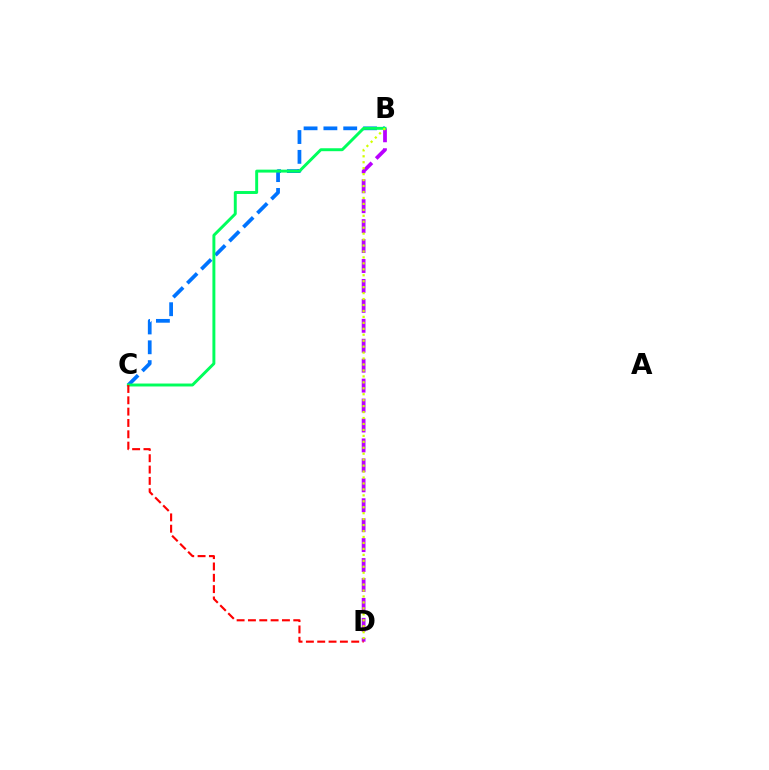{('B', 'C'): [{'color': '#0074ff', 'line_style': 'dashed', 'thickness': 2.69}, {'color': '#00ff5c', 'line_style': 'solid', 'thickness': 2.12}], ('B', 'D'): [{'color': '#b900ff', 'line_style': 'dashed', 'thickness': 2.71}, {'color': '#d1ff00', 'line_style': 'dotted', 'thickness': 1.62}], ('C', 'D'): [{'color': '#ff0000', 'line_style': 'dashed', 'thickness': 1.54}]}